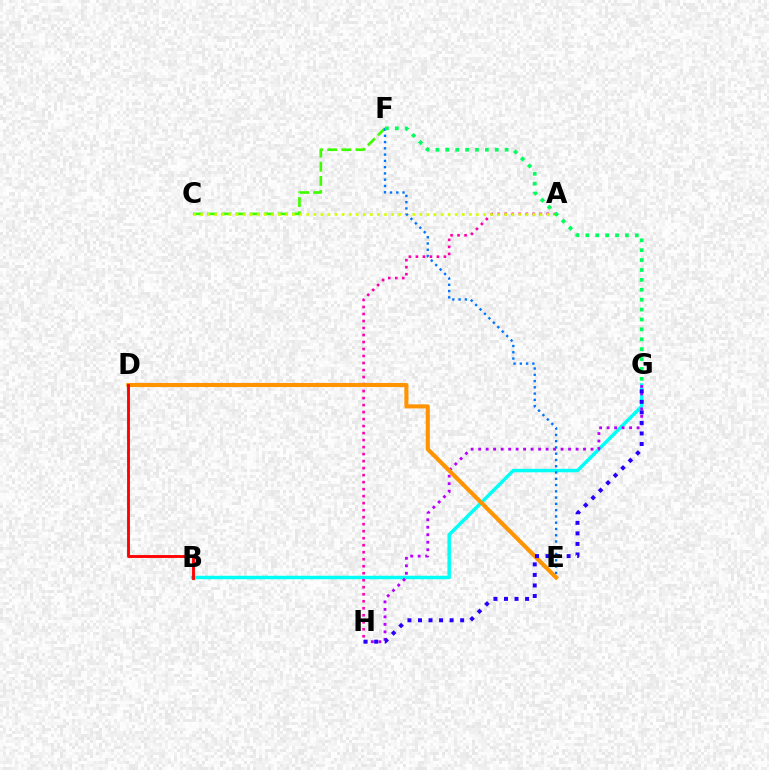{('B', 'G'): [{'color': '#00fff6', 'line_style': 'solid', 'thickness': 2.49}], ('C', 'F'): [{'color': '#3dff00', 'line_style': 'dashed', 'thickness': 1.93}], ('A', 'H'): [{'color': '#ff00ac', 'line_style': 'dotted', 'thickness': 1.9}], ('G', 'H'): [{'color': '#b900ff', 'line_style': 'dotted', 'thickness': 2.04}, {'color': '#2500ff', 'line_style': 'dotted', 'thickness': 2.86}], ('A', 'C'): [{'color': '#d1ff00', 'line_style': 'dotted', 'thickness': 1.92}], ('D', 'E'): [{'color': '#ff9400', 'line_style': 'solid', 'thickness': 2.95}], ('E', 'F'): [{'color': '#0074ff', 'line_style': 'dotted', 'thickness': 1.7}], ('F', 'G'): [{'color': '#00ff5c', 'line_style': 'dotted', 'thickness': 2.69}], ('B', 'D'): [{'color': '#ff0000', 'line_style': 'solid', 'thickness': 2.06}]}